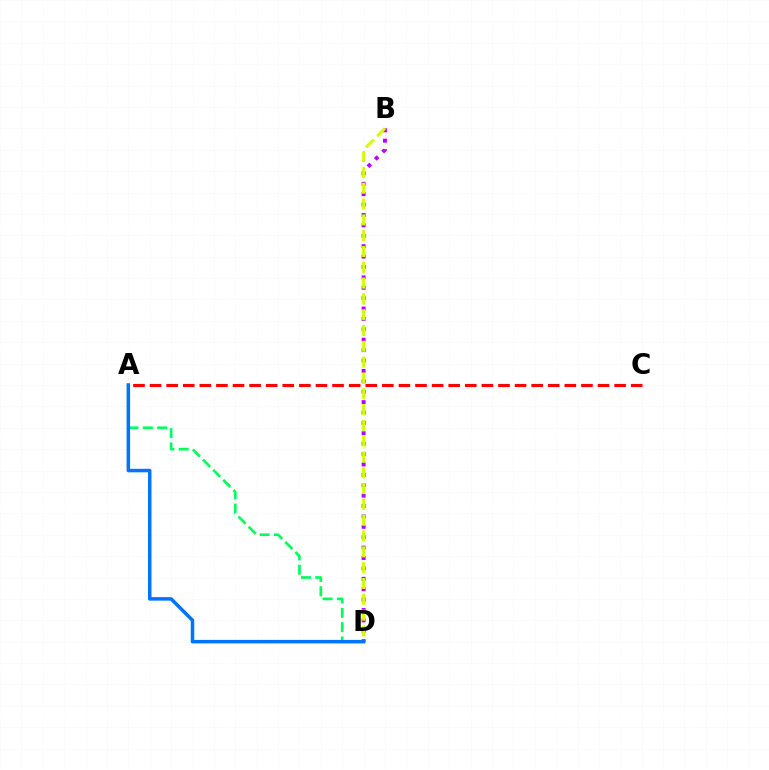{('B', 'D'): [{'color': '#b900ff', 'line_style': 'dotted', 'thickness': 2.82}, {'color': '#d1ff00', 'line_style': 'dashed', 'thickness': 2.15}], ('A', 'D'): [{'color': '#00ff5c', 'line_style': 'dashed', 'thickness': 1.95}, {'color': '#0074ff', 'line_style': 'solid', 'thickness': 2.53}], ('A', 'C'): [{'color': '#ff0000', 'line_style': 'dashed', 'thickness': 2.25}]}